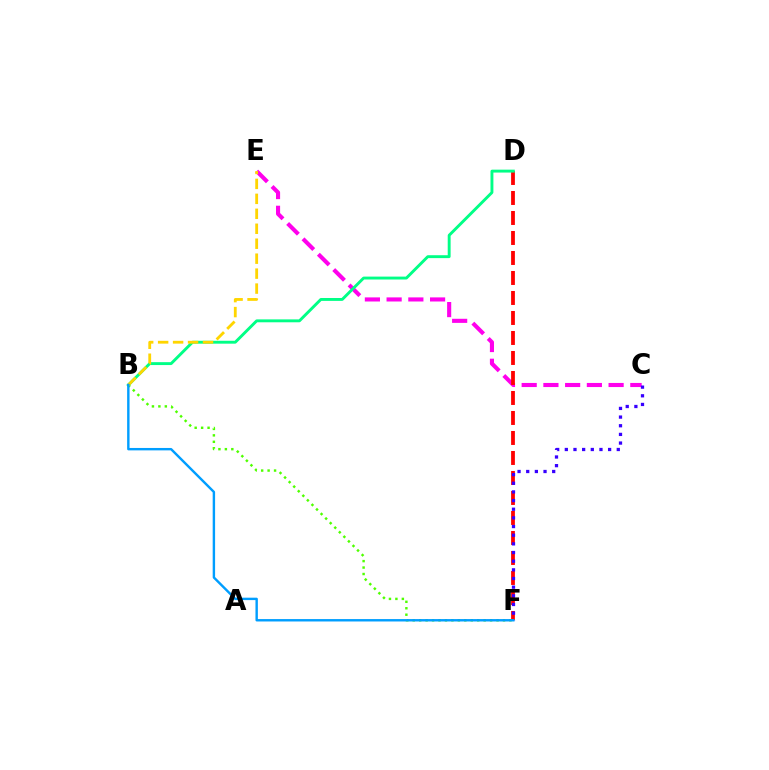{('C', 'E'): [{'color': '#ff00ed', 'line_style': 'dashed', 'thickness': 2.95}], ('D', 'F'): [{'color': '#ff0000', 'line_style': 'dashed', 'thickness': 2.72}], ('B', 'D'): [{'color': '#00ff86', 'line_style': 'solid', 'thickness': 2.09}], ('B', 'F'): [{'color': '#4fff00', 'line_style': 'dotted', 'thickness': 1.75}, {'color': '#009eff', 'line_style': 'solid', 'thickness': 1.73}], ('C', 'F'): [{'color': '#3700ff', 'line_style': 'dotted', 'thickness': 2.35}], ('B', 'E'): [{'color': '#ffd500', 'line_style': 'dashed', 'thickness': 2.03}]}